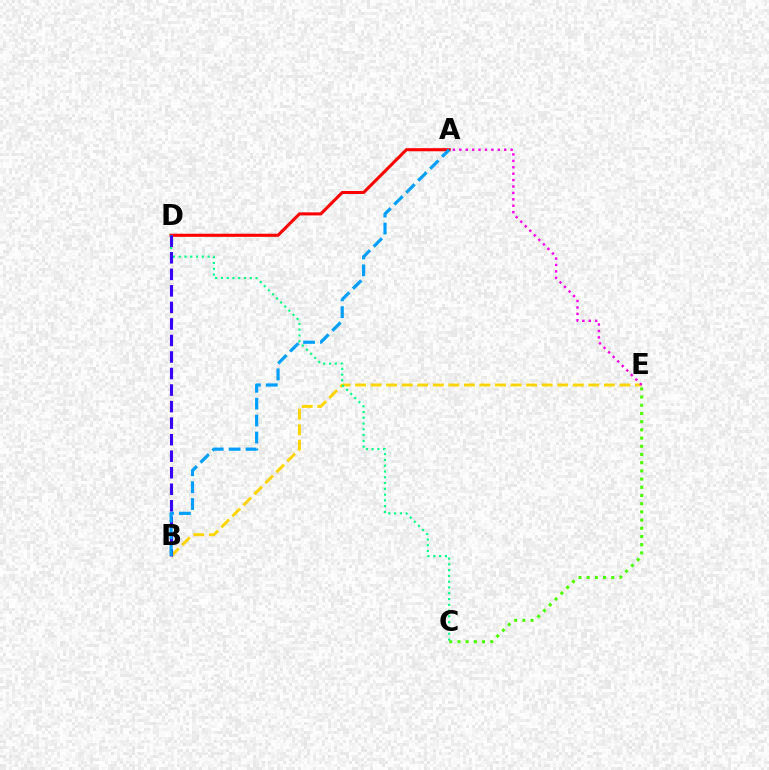{('B', 'E'): [{'color': '#ffd500', 'line_style': 'dashed', 'thickness': 2.11}], ('A', 'D'): [{'color': '#ff0000', 'line_style': 'solid', 'thickness': 2.22}], ('C', 'D'): [{'color': '#00ff86', 'line_style': 'dotted', 'thickness': 1.57}], ('B', 'D'): [{'color': '#3700ff', 'line_style': 'dashed', 'thickness': 2.25}], ('A', 'B'): [{'color': '#009eff', 'line_style': 'dashed', 'thickness': 2.29}], ('C', 'E'): [{'color': '#4fff00', 'line_style': 'dotted', 'thickness': 2.23}], ('A', 'E'): [{'color': '#ff00ed', 'line_style': 'dotted', 'thickness': 1.74}]}